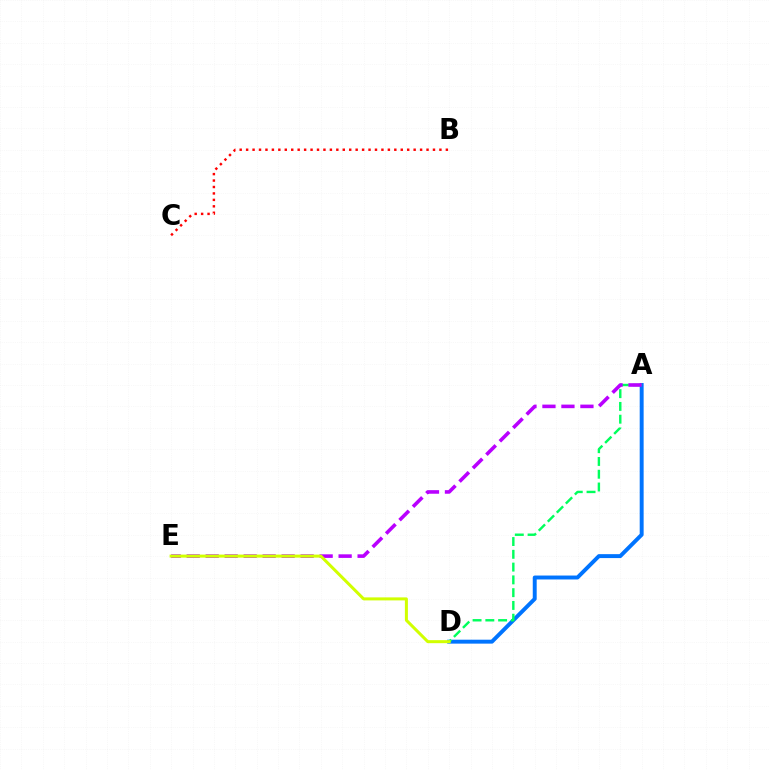{('A', 'D'): [{'color': '#0074ff', 'line_style': 'solid', 'thickness': 2.83}, {'color': '#00ff5c', 'line_style': 'dashed', 'thickness': 1.74}], ('A', 'E'): [{'color': '#b900ff', 'line_style': 'dashed', 'thickness': 2.58}], ('D', 'E'): [{'color': '#d1ff00', 'line_style': 'solid', 'thickness': 2.17}], ('B', 'C'): [{'color': '#ff0000', 'line_style': 'dotted', 'thickness': 1.75}]}